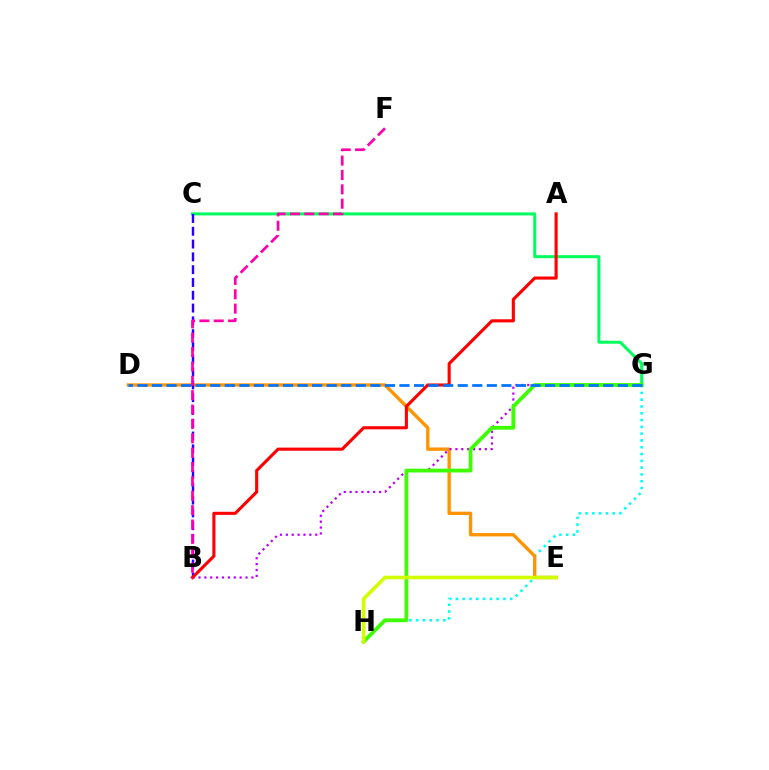{('G', 'H'): [{'color': '#00fff6', 'line_style': 'dotted', 'thickness': 1.85}, {'color': '#3dff00', 'line_style': 'solid', 'thickness': 2.74}], ('D', 'E'): [{'color': '#ff9400', 'line_style': 'solid', 'thickness': 2.41}], ('C', 'G'): [{'color': '#00ff5c', 'line_style': 'solid', 'thickness': 2.17}], ('B', 'G'): [{'color': '#b900ff', 'line_style': 'dotted', 'thickness': 1.6}], ('B', 'C'): [{'color': '#2500ff', 'line_style': 'dashed', 'thickness': 1.74}], ('E', 'H'): [{'color': '#d1ff00', 'line_style': 'solid', 'thickness': 2.6}], ('A', 'B'): [{'color': '#ff0000', 'line_style': 'solid', 'thickness': 2.23}], ('D', 'G'): [{'color': '#0074ff', 'line_style': 'dashed', 'thickness': 1.98}], ('B', 'F'): [{'color': '#ff00ac', 'line_style': 'dashed', 'thickness': 1.95}]}